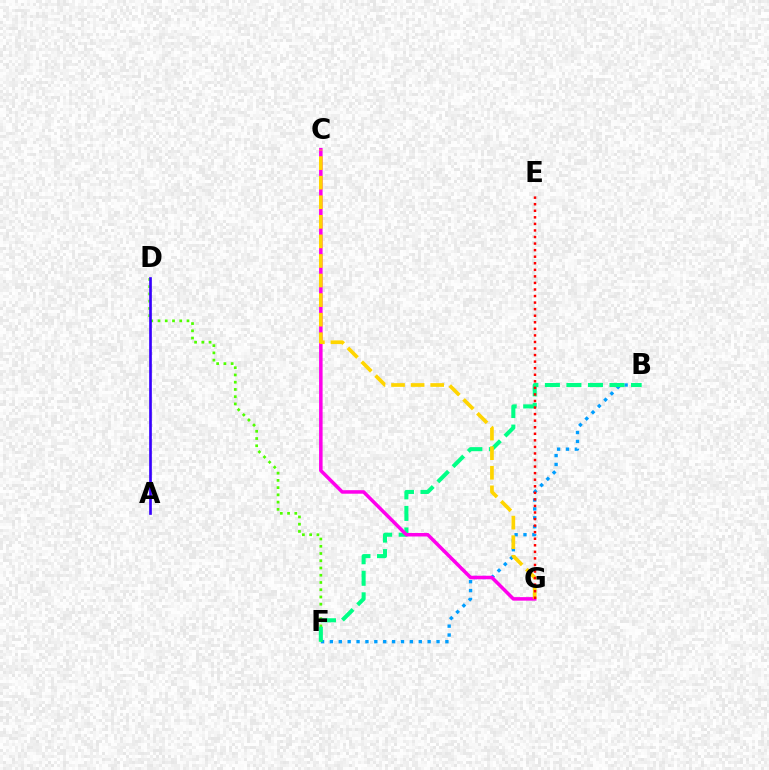{('B', 'F'): [{'color': '#009eff', 'line_style': 'dotted', 'thickness': 2.41}, {'color': '#00ff86', 'line_style': 'dashed', 'thickness': 2.92}], ('D', 'F'): [{'color': '#4fff00', 'line_style': 'dotted', 'thickness': 1.97}], ('C', 'G'): [{'color': '#ff00ed', 'line_style': 'solid', 'thickness': 2.53}, {'color': '#ffd500', 'line_style': 'dashed', 'thickness': 2.66}], ('E', 'G'): [{'color': '#ff0000', 'line_style': 'dotted', 'thickness': 1.78}], ('A', 'D'): [{'color': '#3700ff', 'line_style': 'solid', 'thickness': 1.92}]}